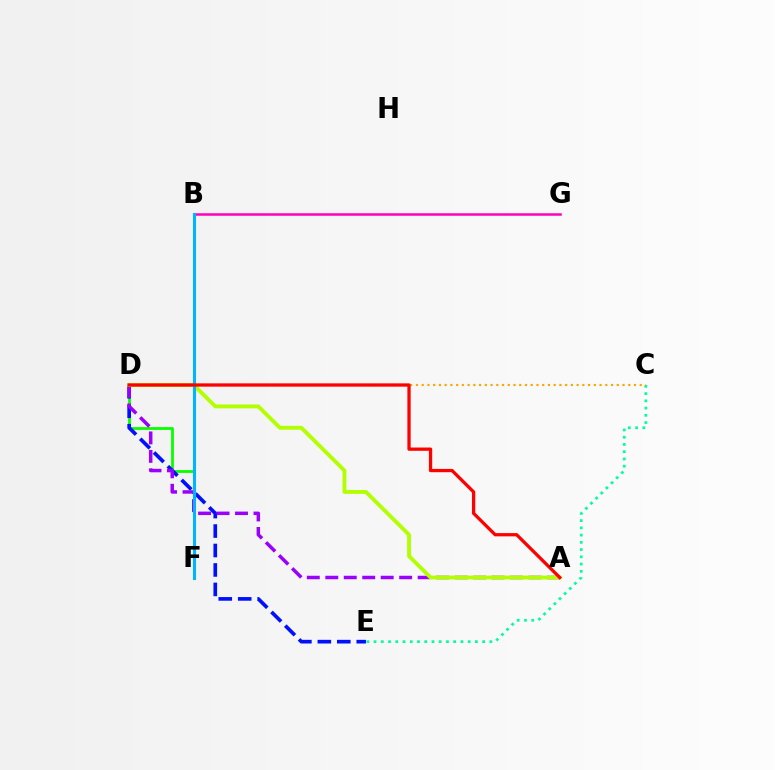{('C', 'E'): [{'color': '#00ff9d', 'line_style': 'dotted', 'thickness': 1.97}], ('D', 'F'): [{'color': '#08ff00', 'line_style': 'solid', 'thickness': 2.01}], ('D', 'E'): [{'color': '#0010ff', 'line_style': 'dashed', 'thickness': 2.64}], ('C', 'D'): [{'color': '#ffa500', 'line_style': 'dotted', 'thickness': 1.56}], ('A', 'D'): [{'color': '#9b00ff', 'line_style': 'dashed', 'thickness': 2.51}, {'color': '#b3ff00', 'line_style': 'solid', 'thickness': 2.78}, {'color': '#ff0000', 'line_style': 'solid', 'thickness': 2.36}], ('B', 'G'): [{'color': '#ff00bd', 'line_style': 'solid', 'thickness': 1.8}], ('B', 'F'): [{'color': '#00b5ff', 'line_style': 'solid', 'thickness': 2.23}]}